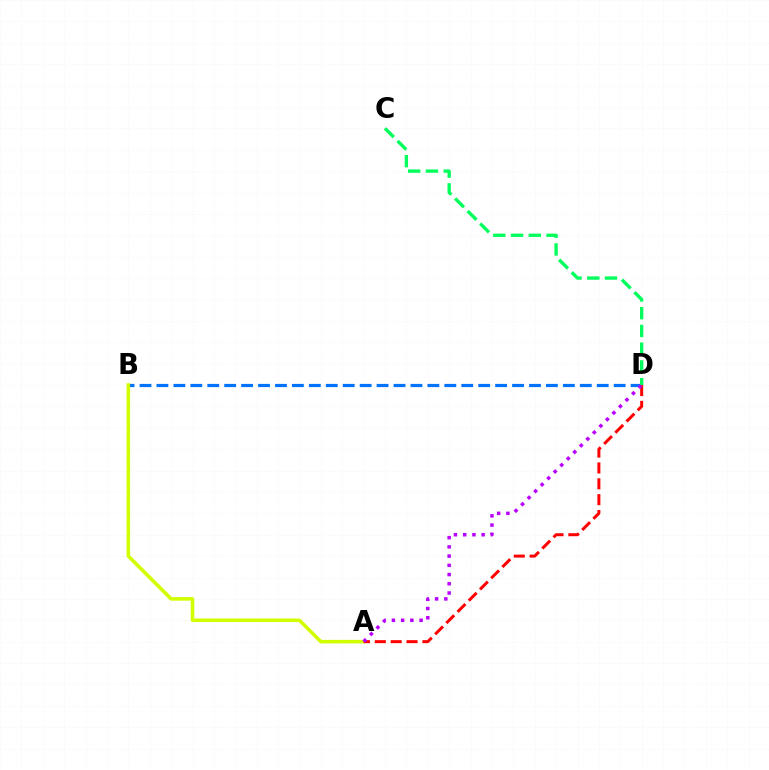{('B', 'D'): [{'color': '#0074ff', 'line_style': 'dashed', 'thickness': 2.3}], ('A', 'B'): [{'color': '#d1ff00', 'line_style': 'solid', 'thickness': 2.56}], ('A', 'D'): [{'color': '#ff0000', 'line_style': 'dashed', 'thickness': 2.15}, {'color': '#b900ff', 'line_style': 'dotted', 'thickness': 2.51}], ('C', 'D'): [{'color': '#00ff5c', 'line_style': 'dashed', 'thickness': 2.41}]}